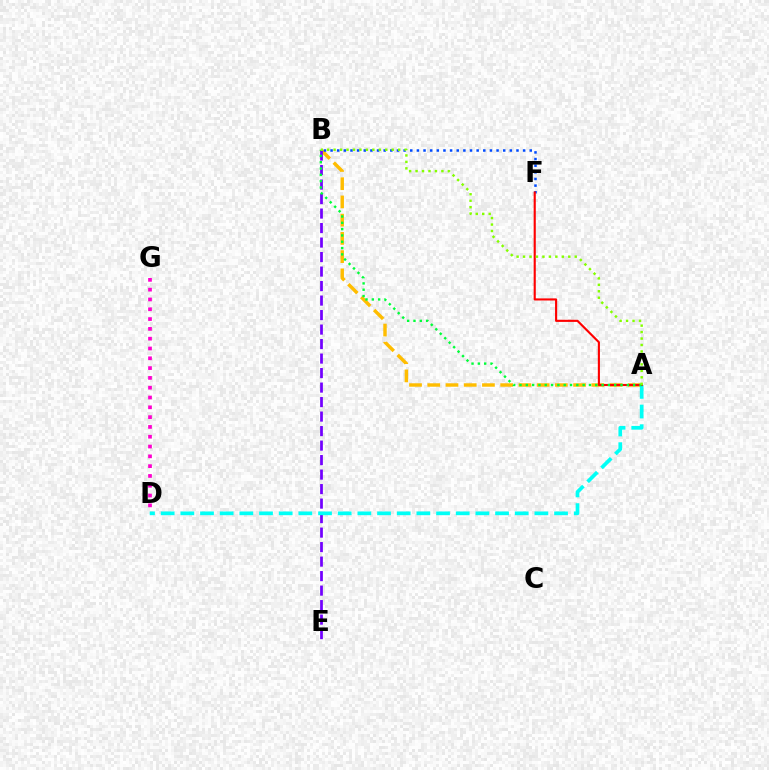{('A', 'B'): [{'color': '#ffbd00', 'line_style': 'dashed', 'thickness': 2.48}, {'color': '#00ff39', 'line_style': 'dotted', 'thickness': 1.72}, {'color': '#84ff00', 'line_style': 'dotted', 'thickness': 1.76}], ('B', 'F'): [{'color': '#004bff', 'line_style': 'dotted', 'thickness': 1.8}], ('B', 'E'): [{'color': '#7200ff', 'line_style': 'dashed', 'thickness': 1.97}], ('A', 'D'): [{'color': '#00fff6', 'line_style': 'dashed', 'thickness': 2.67}], ('D', 'G'): [{'color': '#ff00cf', 'line_style': 'dotted', 'thickness': 2.66}], ('A', 'F'): [{'color': '#ff0000', 'line_style': 'solid', 'thickness': 1.53}]}